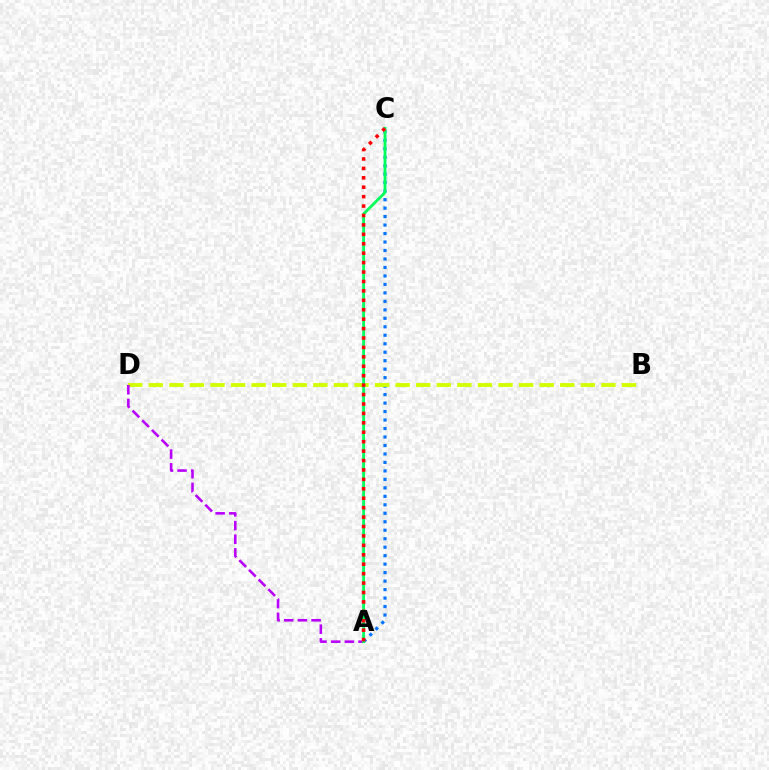{('A', 'C'): [{'color': '#0074ff', 'line_style': 'dotted', 'thickness': 2.3}, {'color': '#00ff5c', 'line_style': 'solid', 'thickness': 2.03}, {'color': '#ff0000', 'line_style': 'dotted', 'thickness': 2.56}], ('B', 'D'): [{'color': '#d1ff00', 'line_style': 'dashed', 'thickness': 2.79}], ('A', 'D'): [{'color': '#b900ff', 'line_style': 'dashed', 'thickness': 1.86}]}